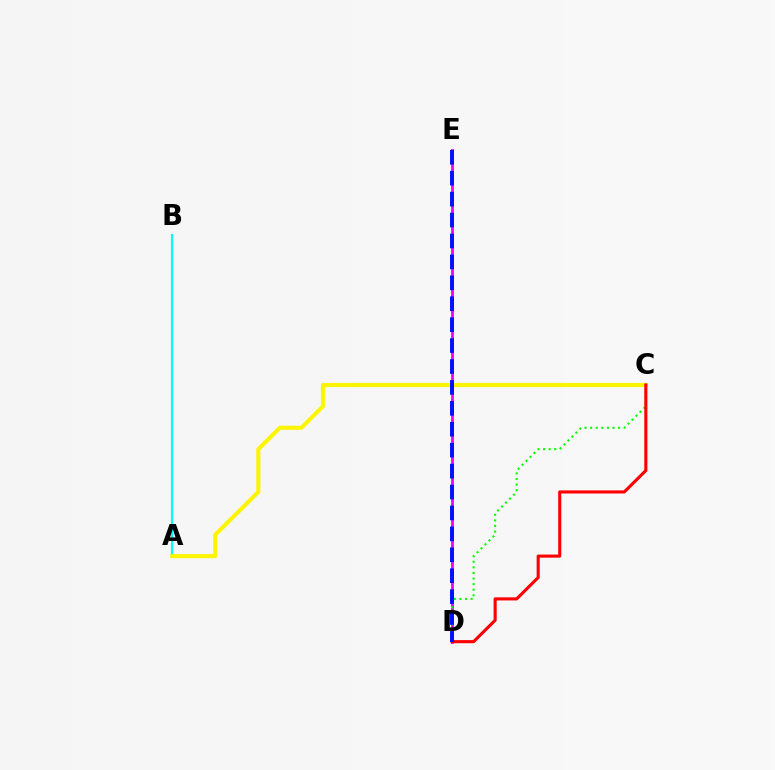{('A', 'B'): [{'color': '#00fff6', 'line_style': 'solid', 'thickness': 1.54}], ('D', 'E'): [{'color': '#ee00ff', 'line_style': 'solid', 'thickness': 2.01}, {'color': '#0010ff', 'line_style': 'dashed', 'thickness': 2.84}], ('A', 'C'): [{'color': '#fcf500', 'line_style': 'solid', 'thickness': 2.95}], ('C', 'D'): [{'color': '#08ff00', 'line_style': 'dotted', 'thickness': 1.52}, {'color': '#ff0000', 'line_style': 'solid', 'thickness': 2.23}]}